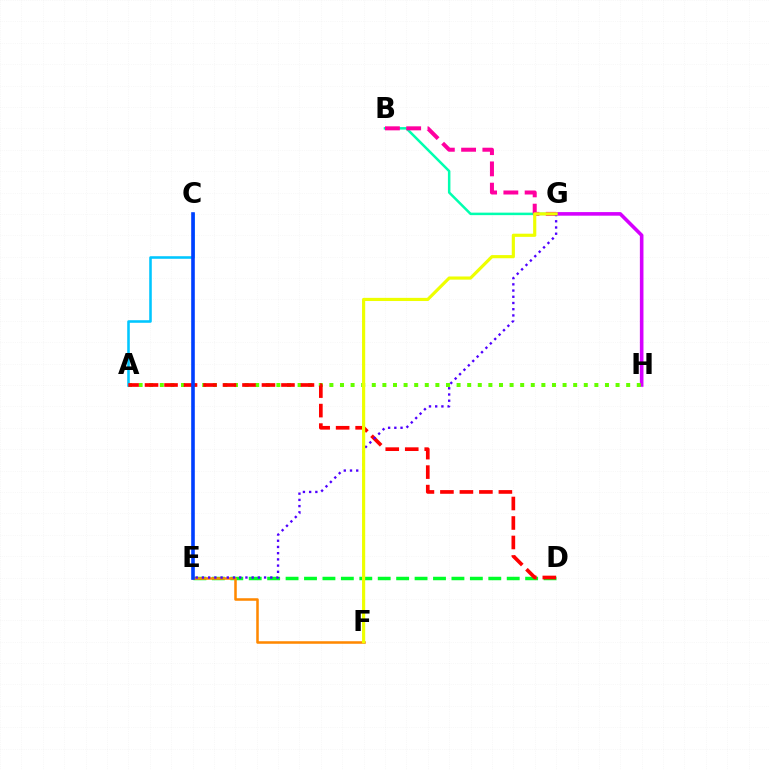{('D', 'E'): [{'color': '#00ff27', 'line_style': 'dashed', 'thickness': 2.5}], ('B', 'G'): [{'color': '#00ffaf', 'line_style': 'solid', 'thickness': 1.8}, {'color': '#ff00a0', 'line_style': 'dashed', 'thickness': 2.89}], ('E', 'F'): [{'color': '#ff8800', 'line_style': 'solid', 'thickness': 1.83}], ('G', 'H'): [{'color': '#d600ff', 'line_style': 'solid', 'thickness': 2.59}], ('A', 'H'): [{'color': '#66ff00', 'line_style': 'dotted', 'thickness': 2.88}], ('A', 'C'): [{'color': '#00c7ff', 'line_style': 'solid', 'thickness': 1.85}], ('A', 'D'): [{'color': '#ff0000', 'line_style': 'dashed', 'thickness': 2.65}], ('C', 'E'): [{'color': '#003fff', 'line_style': 'solid', 'thickness': 2.6}], ('E', 'G'): [{'color': '#4f00ff', 'line_style': 'dotted', 'thickness': 1.69}], ('F', 'G'): [{'color': '#eeff00', 'line_style': 'solid', 'thickness': 2.28}]}